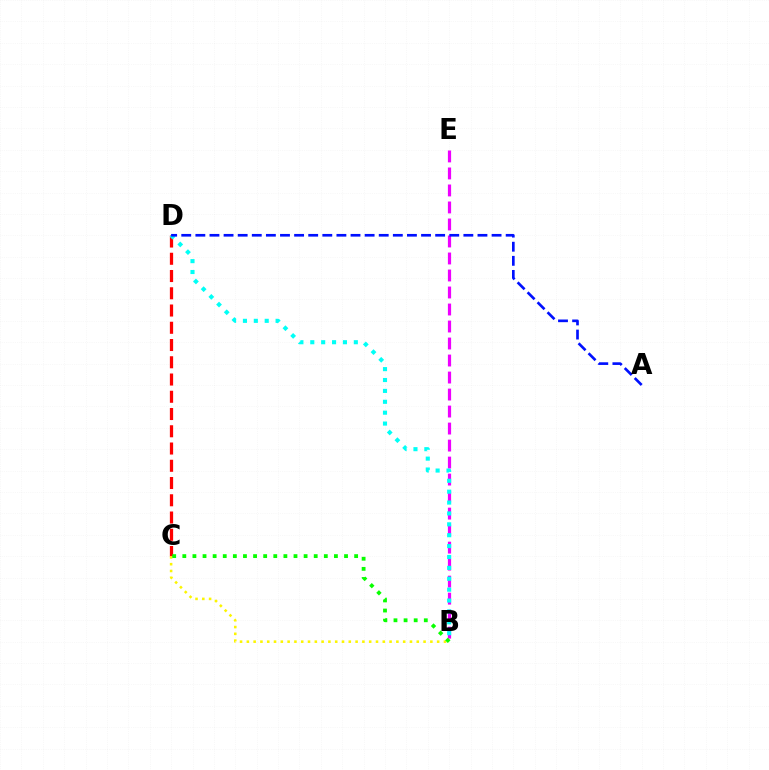{('B', 'E'): [{'color': '#ee00ff', 'line_style': 'dashed', 'thickness': 2.31}], ('C', 'D'): [{'color': '#ff0000', 'line_style': 'dashed', 'thickness': 2.34}], ('B', 'C'): [{'color': '#fcf500', 'line_style': 'dotted', 'thickness': 1.85}, {'color': '#08ff00', 'line_style': 'dotted', 'thickness': 2.75}], ('B', 'D'): [{'color': '#00fff6', 'line_style': 'dotted', 'thickness': 2.96}], ('A', 'D'): [{'color': '#0010ff', 'line_style': 'dashed', 'thickness': 1.92}]}